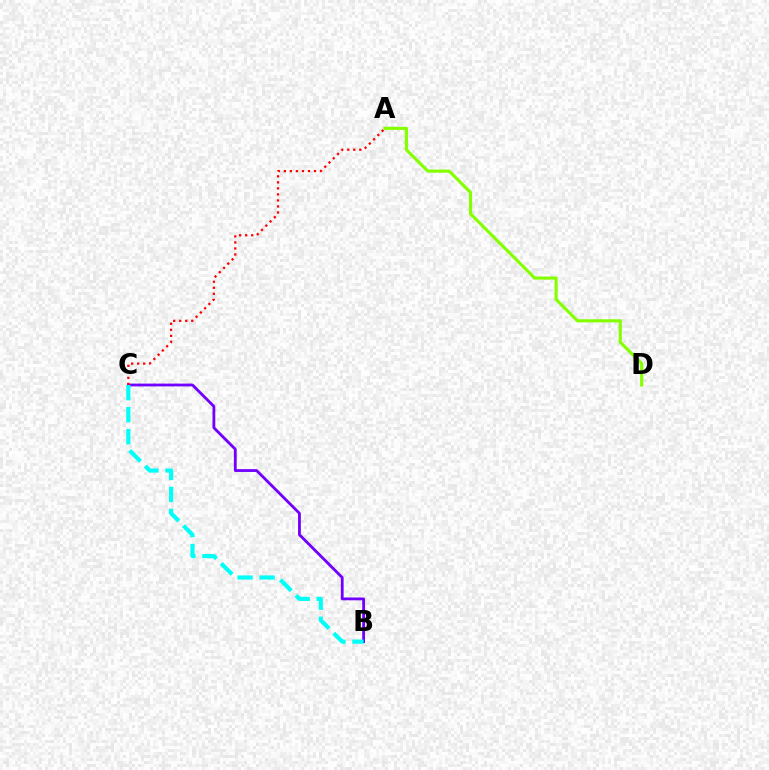{('B', 'C'): [{'color': '#7200ff', 'line_style': 'solid', 'thickness': 2.02}, {'color': '#00fff6', 'line_style': 'dashed', 'thickness': 2.99}], ('A', 'D'): [{'color': '#84ff00', 'line_style': 'solid', 'thickness': 2.25}], ('A', 'C'): [{'color': '#ff0000', 'line_style': 'dotted', 'thickness': 1.64}]}